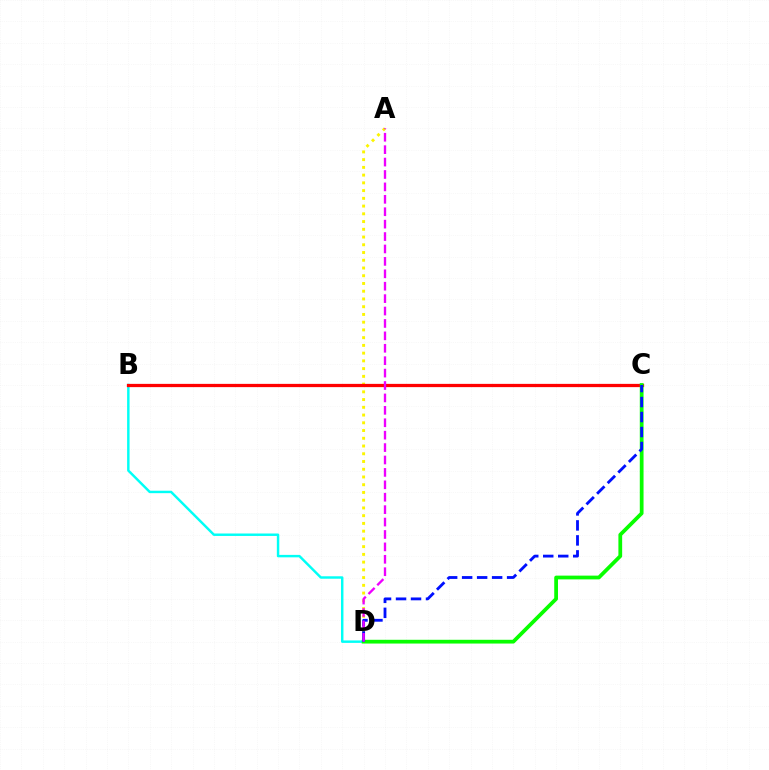{('A', 'D'): [{'color': '#fcf500', 'line_style': 'dotted', 'thickness': 2.1}, {'color': '#ee00ff', 'line_style': 'dashed', 'thickness': 1.69}], ('B', 'D'): [{'color': '#00fff6', 'line_style': 'solid', 'thickness': 1.76}], ('B', 'C'): [{'color': '#ff0000', 'line_style': 'solid', 'thickness': 2.35}], ('C', 'D'): [{'color': '#08ff00', 'line_style': 'solid', 'thickness': 2.7}, {'color': '#0010ff', 'line_style': 'dashed', 'thickness': 2.04}]}